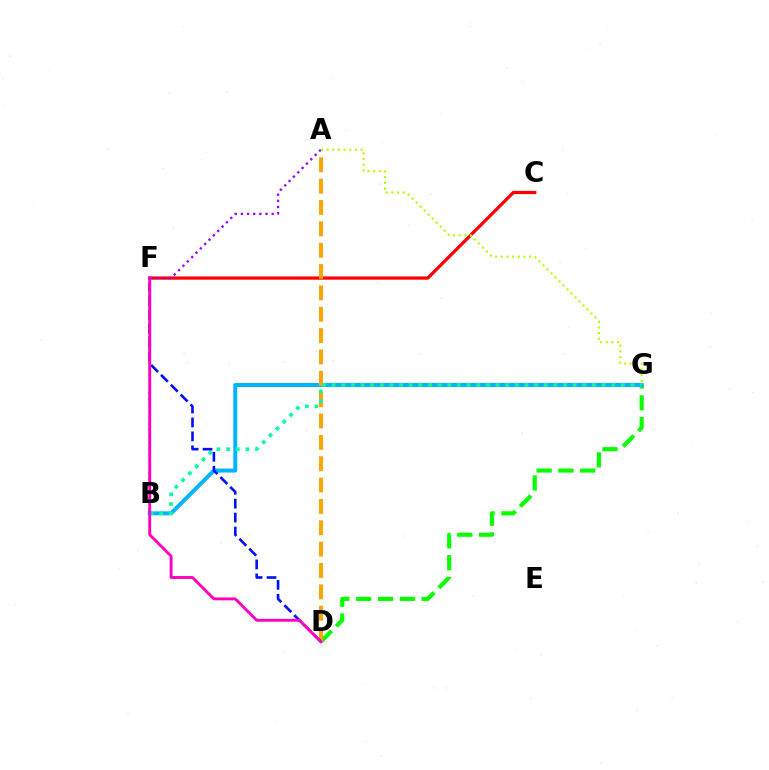{('C', 'F'): [{'color': '#ff0000', 'line_style': 'solid', 'thickness': 2.34}], ('D', 'G'): [{'color': '#08ff00', 'line_style': 'dashed', 'thickness': 2.96}], ('B', 'G'): [{'color': '#00b5ff', 'line_style': 'solid', 'thickness': 2.85}, {'color': '#00ff9d', 'line_style': 'dotted', 'thickness': 2.62}], ('A', 'D'): [{'color': '#ffa500', 'line_style': 'dashed', 'thickness': 2.9}], ('A', 'B'): [{'color': '#9b00ff', 'line_style': 'dotted', 'thickness': 1.67}], ('D', 'F'): [{'color': '#0010ff', 'line_style': 'dashed', 'thickness': 1.89}, {'color': '#ff00bd', 'line_style': 'solid', 'thickness': 2.07}], ('A', 'G'): [{'color': '#b3ff00', 'line_style': 'dotted', 'thickness': 1.54}]}